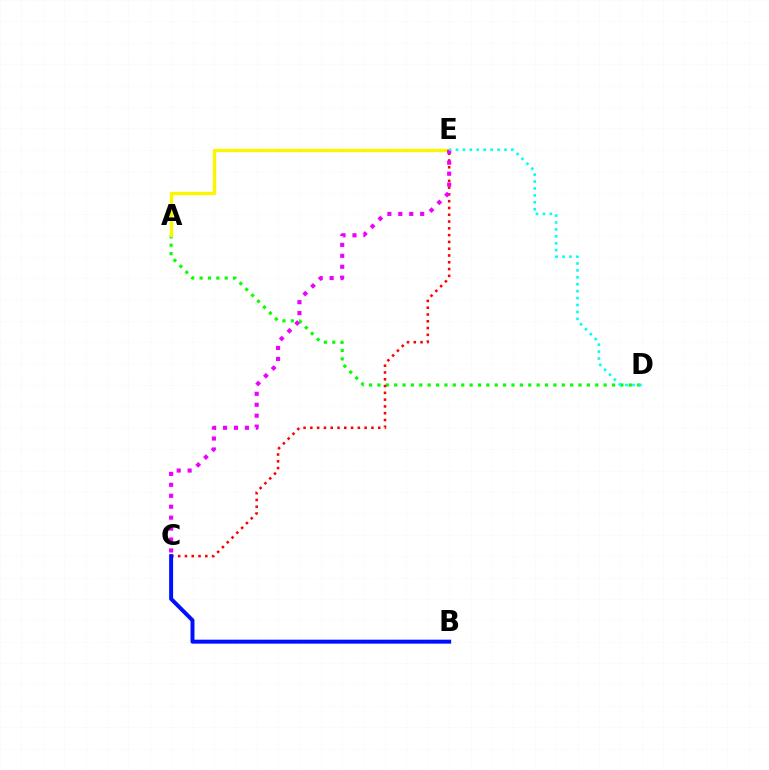{('A', 'D'): [{'color': '#08ff00', 'line_style': 'dotted', 'thickness': 2.28}], ('C', 'E'): [{'color': '#ff0000', 'line_style': 'dotted', 'thickness': 1.84}, {'color': '#ee00ff', 'line_style': 'dotted', 'thickness': 2.97}], ('A', 'E'): [{'color': '#fcf500', 'line_style': 'solid', 'thickness': 2.43}], ('B', 'C'): [{'color': '#0010ff', 'line_style': 'solid', 'thickness': 2.86}], ('D', 'E'): [{'color': '#00fff6', 'line_style': 'dotted', 'thickness': 1.88}]}